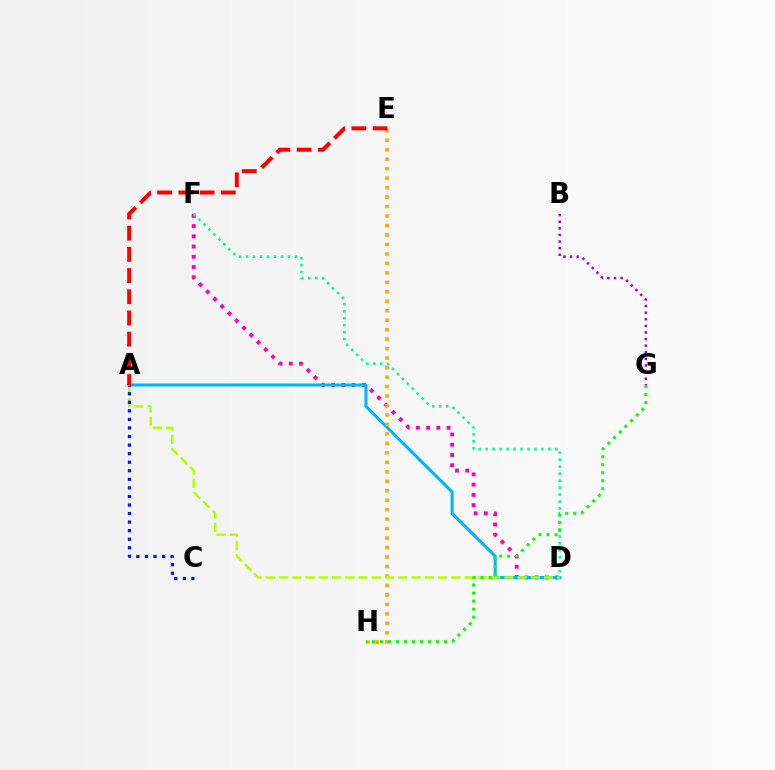{('D', 'F'): [{'color': '#ff00bd', 'line_style': 'dotted', 'thickness': 2.78}, {'color': '#00ff9d', 'line_style': 'dotted', 'thickness': 1.89}], ('A', 'D'): [{'color': '#00b5ff', 'line_style': 'solid', 'thickness': 2.19}, {'color': '#b3ff00', 'line_style': 'dashed', 'thickness': 1.8}], ('E', 'H'): [{'color': '#ffa500', 'line_style': 'dotted', 'thickness': 2.57}], ('B', 'G'): [{'color': '#9b00ff', 'line_style': 'dotted', 'thickness': 1.79}], ('A', 'E'): [{'color': '#ff0000', 'line_style': 'dashed', 'thickness': 2.88}], ('G', 'H'): [{'color': '#08ff00', 'line_style': 'dotted', 'thickness': 2.18}], ('A', 'C'): [{'color': '#0010ff', 'line_style': 'dotted', 'thickness': 2.32}]}